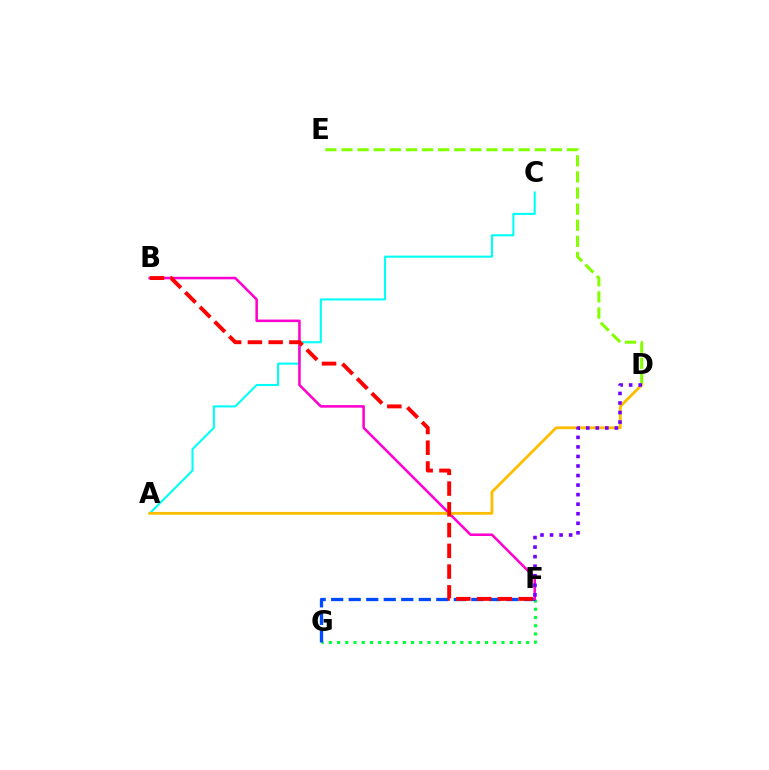{('F', 'G'): [{'color': '#00ff39', 'line_style': 'dotted', 'thickness': 2.23}, {'color': '#004bff', 'line_style': 'dashed', 'thickness': 2.38}], ('A', 'C'): [{'color': '#00fff6', 'line_style': 'solid', 'thickness': 1.51}], ('B', 'F'): [{'color': '#ff00cf', 'line_style': 'solid', 'thickness': 1.83}, {'color': '#ff0000', 'line_style': 'dashed', 'thickness': 2.82}], ('D', 'E'): [{'color': '#84ff00', 'line_style': 'dashed', 'thickness': 2.19}], ('A', 'D'): [{'color': '#ffbd00', 'line_style': 'solid', 'thickness': 2.02}], ('D', 'F'): [{'color': '#7200ff', 'line_style': 'dotted', 'thickness': 2.59}]}